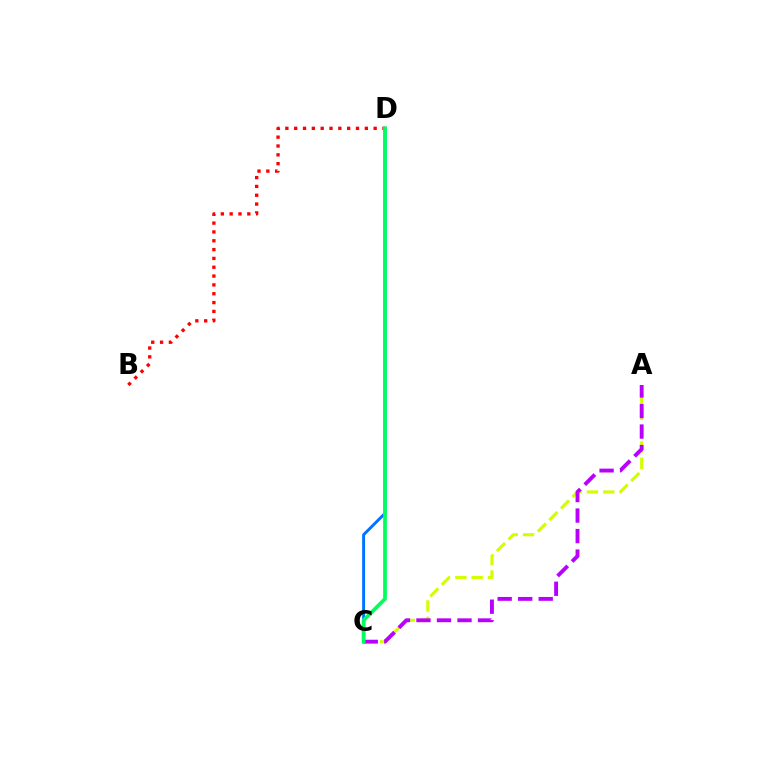{('A', 'C'): [{'color': '#d1ff00', 'line_style': 'dashed', 'thickness': 2.22}, {'color': '#b900ff', 'line_style': 'dashed', 'thickness': 2.79}], ('B', 'D'): [{'color': '#ff0000', 'line_style': 'dotted', 'thickness': 2.4}], ('C', 'D'): [{'color': '#0074ff', 'line_style': 'solid', 'thickness': 2.12}, {'color': '#00ff5c', 'line_style': 'solid', 'thickness': 2.71}]}